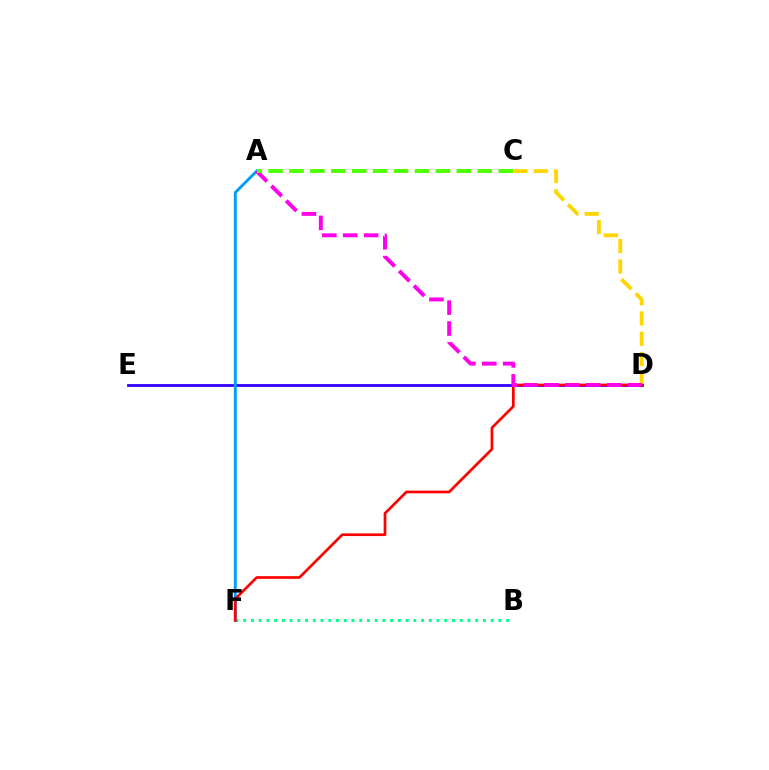{('C', 'D'): [{'color': '#ffd500', 'line_style': 'dashed', 'thickness': 2.76}], ('B', 'F'): [{'color': '#00ff86', 'line_style': 'dotted', 'thickness': 2.1}], ('D', 'E'): [{'color': '#3700ff', 'line_style': 'solid', 'thickness': 2.03}], ('A', 'F'): [{'color': '#009eff', 'line_style': 'solid', 'thickness': 2.1}], ('D', 'F'): [{'color': '#ff0000', 'line_style': 'solid', 'thickness': 1.94}], ('A', 'D'): [{'color': '#ff00ed', 'line_style': 'dashed', 'thickness': 2.84}], ('A', 'C'): [{'color': '#4fff00', 'line_style': 'dashed', 'thickness': 2.84}]}